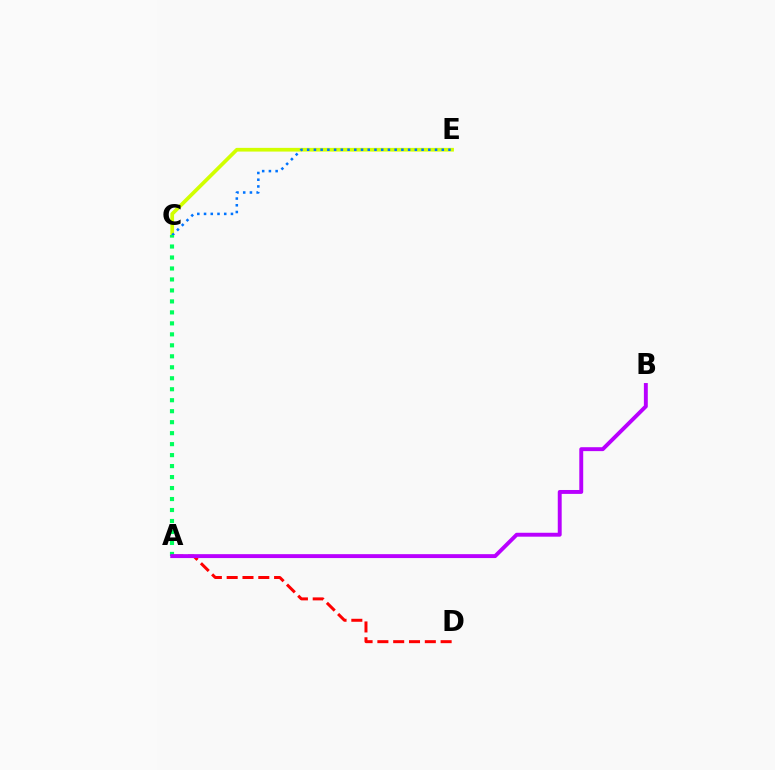{('C', 'E'): [{'color': '#d1ff00', 'line_style': 'solid', 'thickness': 2.66}, {'color': '#0074ff', 'line_style': 'dotted', 'thickness': 1.83}], ('A', 'D'): [{'color': '#ff0000', 'line_style': 'dashed', 'thickness': 2.15}], ('A', 'C'): [{'color': '#00ff5c', 'line_style': 'dotted', 'thickness': 2.98}], ('A', 'B'): [{'color': '#b900ff', 'line_style': 'solid', 'thickness': 2.82}]}